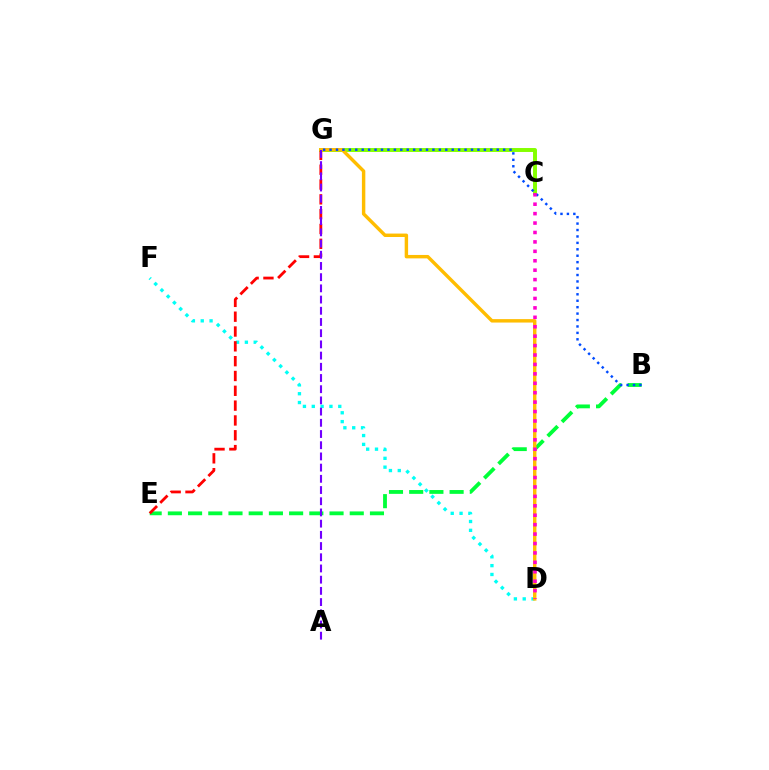{('C', 'G'): [{'color': '#84ff00', 'line_style': 'solid', 'thickness': 2.84}], ('B', 'E'): [{'color': '#00ff39', 'line_style': 'dashed', 'thickness': 2.75}], ('D', 'F'): [{'color': '#00fff6', 'line_style': 'dotted', 'thickness': 2.4}], ('E', 'G'): [{'color': '#ff0000', 'line_style': 'dashed', 'thickness': 2.01}], ('D', 'G'): [{'color': '#ffbd00', 'line_style': 'solid', 'thickness': 2.47}], ('B', 'G'): [{'color': '#004bff', 'line_style': 'dotted', 'thickness': 1.75}], ('C', 'D'): [{'color': '#ff00cf', 'line_style': 'dotted', 'thickness': 2.56}], ('A', 'G'): [{'color': '#7200ff', 'line_style': 'dashed', 'thickness': 1.52}]}